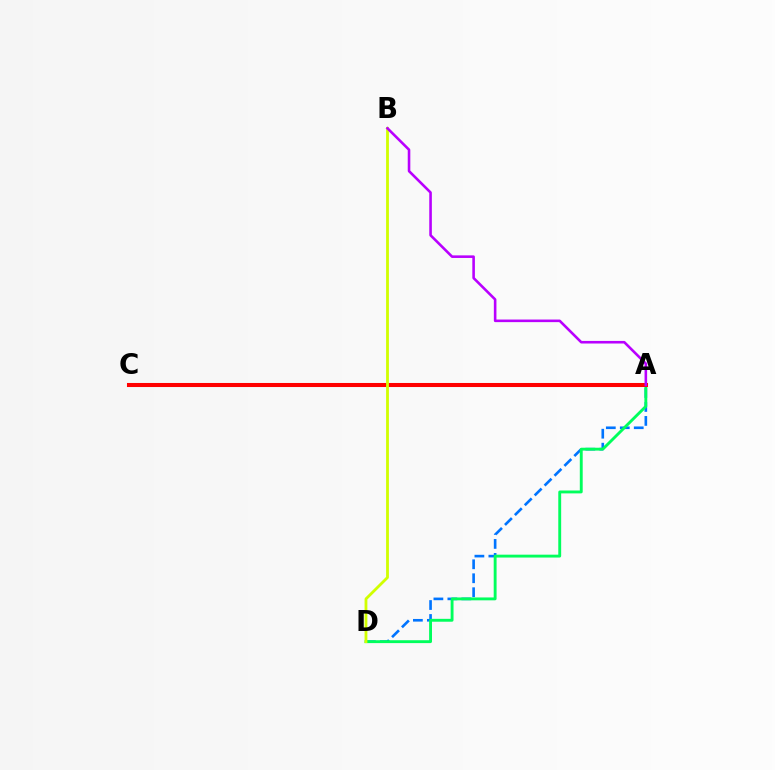{('A', 'D'): [{'color': '#0074ff', 'line_style': 'dashed', 'thickness': 1.9}, {'color': '#00ff5c', 'line_style': 'solid', 'thickness': 2.07}], ('A', 'C'): [{'color': '#ff0000', 'line_style': 'solid', 'thickness': 2.92}], ('B', 'D'): [{'color': '#d1ff00', 'line_style': 'solid', 'thickness': 2.02}], ('A', 'B'): [{'color': '#b900ff', 'line_style': 'solid', 'thickness': 1.86}]}